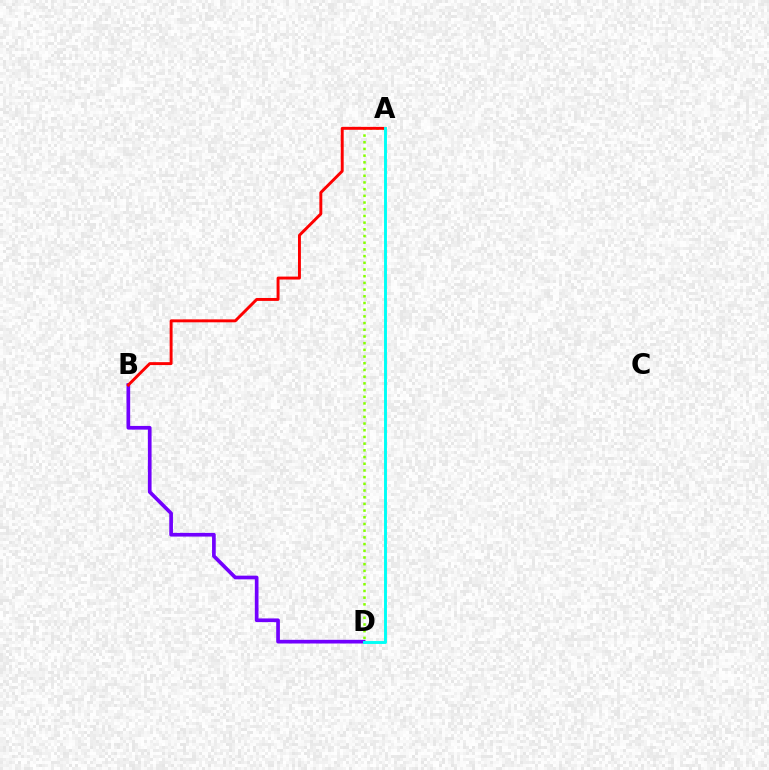{('B', 'D'): [{'color': '#7200ff', 'line_style': 'solid', 'thickness': 2.65}], ('A', 'D'): [{'color': '#84ff00', 'line_style': 'dotted', 'thickness': 1.82}, {'color': '#00fff6', 'line_style': 'solid', 'thickness': 2.1}], ('A', 'B'): [{'color': '#ff0000', 'line_style': 'solid', 'thickness': 2.11}]}